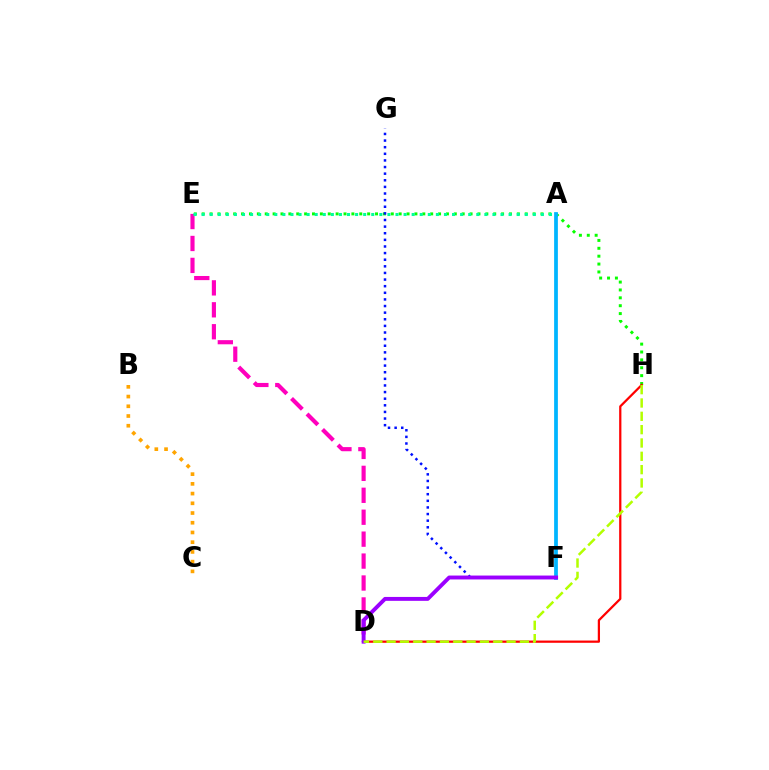{('D', 'E'): [{'color': '#ff00bd', 'line_style': 'dashed', 'thickness': 2.98}], ('B', 'C'): [{'color': '#ffa500', 'line_style': 'dotted', 'thickness': 2.64}], ('E', 'H'): [{'color': '#08ff00', 'line_style': 'dotted', 'thickness': 2.14}], ('F', 'G'): [{'color': '#0010ff', 'line_style': 'dotted', 'thickness': 1.8}], ('A', 'E'): [{'color': '#00ff9d', 'line_style': 'dotted', 'thickness': 2.19}], ('D', 'H'): [{'color': '#ff0000', 'line_style': 'solid', 'thickness': 1.61}, {'color': '#b3ff00', 'line_style': 'dashed', 'thickness': 1.81}], ('A', 'F'): [{'color': '#00b5ff', 'line_style': 'solid', 'thickness': 2.7}], ('D', 'F'): [{'color': '#9b00ff', 'line_style': 'solid', 'thickness': 2.81}]}